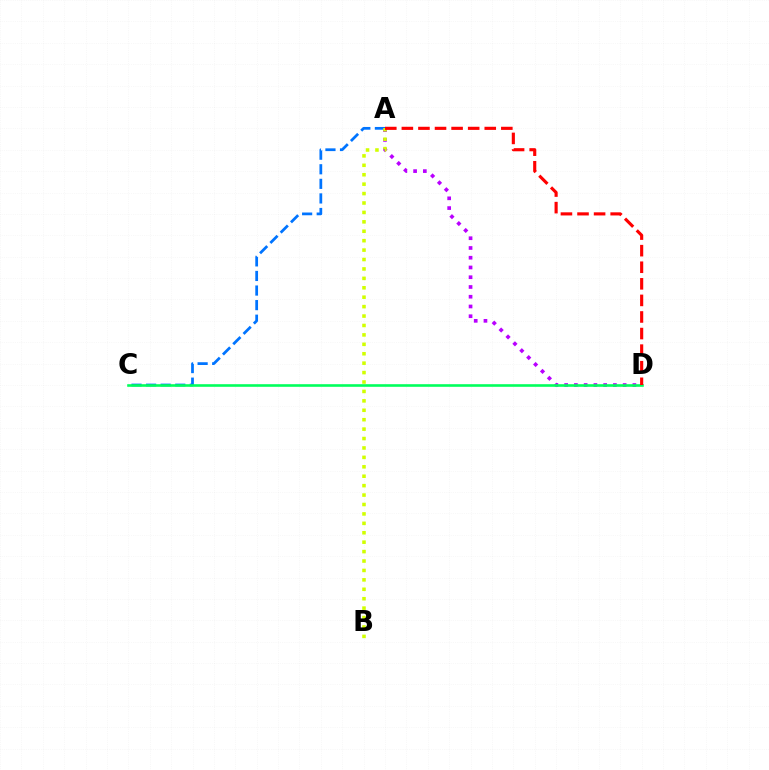{('A', 'C'): [{'color': '#0074ff', 'line_style': 'dashed', 'thickness': 1.98}], ('A', 'D'): [{'color': '#b900ff', 'line_style': 'dotted', 'thickness': 2.65}, {'color': '#ff0000', 'line_style': 'dashed', 'thickness': 2.25}], ('A', 'B'): [{'color': '#d1ff00', 'line_style': 'dotted', 'thickness': 2.56}], ('C', 'D'): [{'color': '#00ff5c', 'line_style': 'solid', 'thickness': 1.88}]}